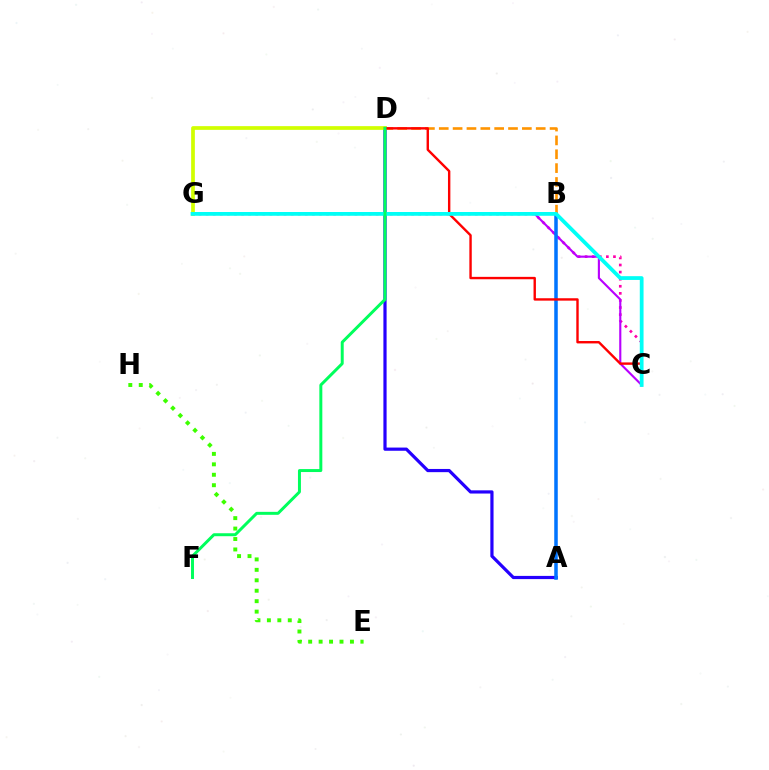{('E', 'H'): [{'color': '#3dff00', 'line_style': 'dotted', 'thickness': 2.84}], ('C', 'G'): [{'color': '#ff00ac', 'line_style': 'dotted', 'thickness': 1.92}, {'color': '#b900ff', 'line_style': 'solid', 'thickness': 1.53}, {'color': '#00fff6', 'line_style': 'solid', 'thickness': 2.72}], ('A', 'D'): [{'color': '#2500ff', 'line_style': 'solid', 'thickness': 2.3}], ('D', 'G'): [{'color': '#d1ff00', 'line_style': 'solid', 'thickness': 2.68}], ('A', 'B'): [{'color': '#0074ff', 'line_style': 'solid', 'thickness': 2.53}], ('B', 'D'): [{'color': '#ff9400', 'line_style': 'dashed', 'thickness': 1.88}], ('C', 'D'): [{'color': '#ff0000', 'line_style': 'solid', 'thickness': 1.73}], ('D', 'F'): [{'color': '#00ff5c', 'line_style': 'solid', 'thickness': 2.14}]}